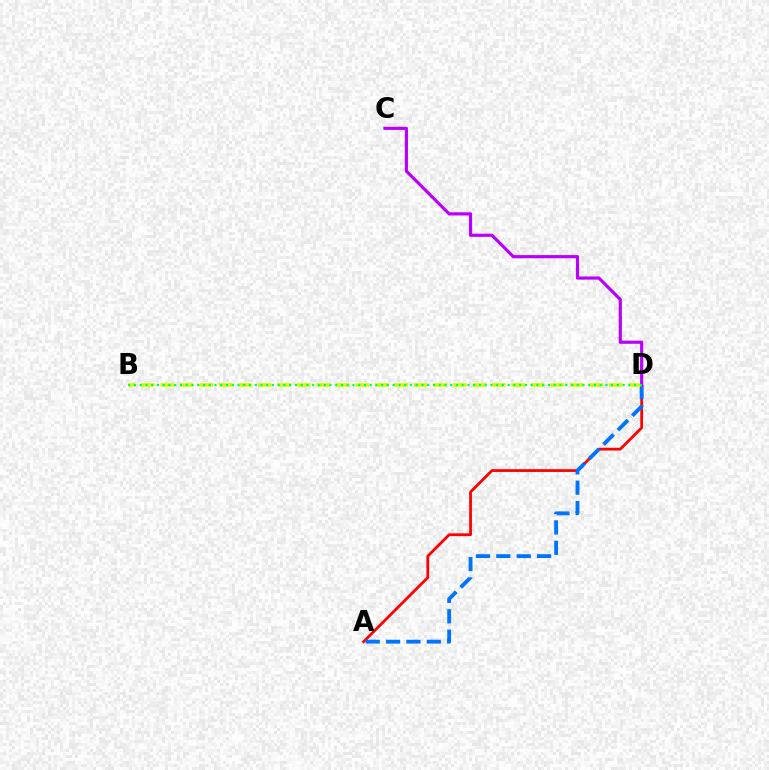{('A', 'D'): [{'color': '#ff0000', 'line_style': 'solid', 'thickness': 1.99}, {'color': '#0074ff', 'line_style': 'dashed', 'thickness': 2.77}], ('B', 'D'): [{'color': '#d1ff00', 'line_style': 'dashed', 'thickness': 2.65}, {'color': '#00ff5c', 'line_style': 'dotted', 'thickness': 1.56}], ('C', 'D'): [{'color': '#b900ff', 'line_style': 'solid', 'thickness': 2.28}]}